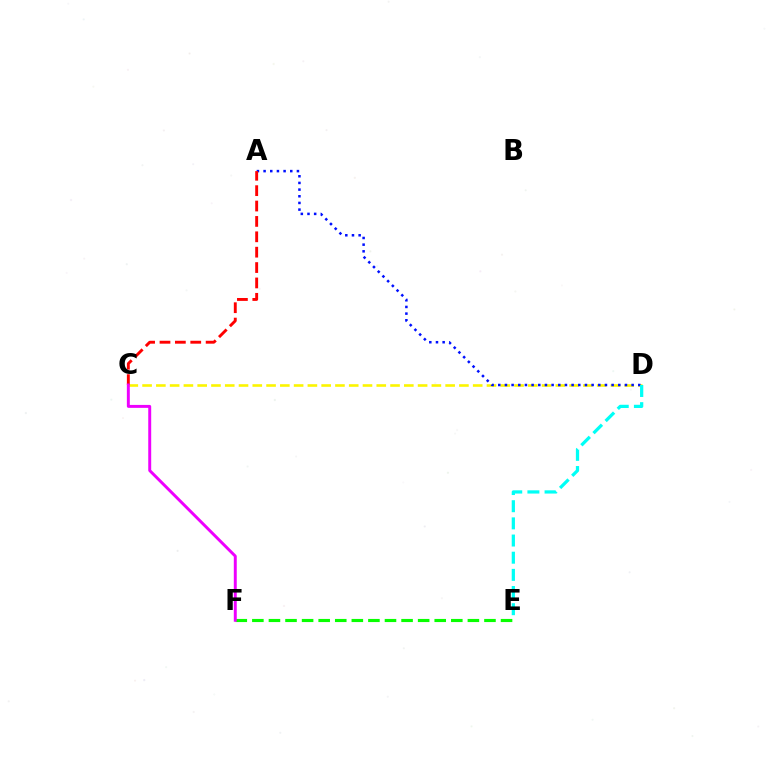{('C', 'D'): [{'color': '#fcf500', 'line_style': 'dashed', 'thickness': 1.87}], ('A', 'D'): [{'color': '#0010ff', 'line_style': 'dotted', 'thickness': 1.81}], ('E', 'F'): [{'color': '#08ff00', 'line_style': 'dashed', 'thickness': 2.25}], ('A', 'C'): [{'color': '#ff0000', 'line_style': 'dashed', 'thickness': 2.09}], ('D', 'E'): [{'color': '#00fff6', 'line_style': 'dashed', 'thickness': 2.33}], ('C', 'F'): [{'color': '#ee00ff', 'line_style': 'solid', 'thickness': 2.12}]}